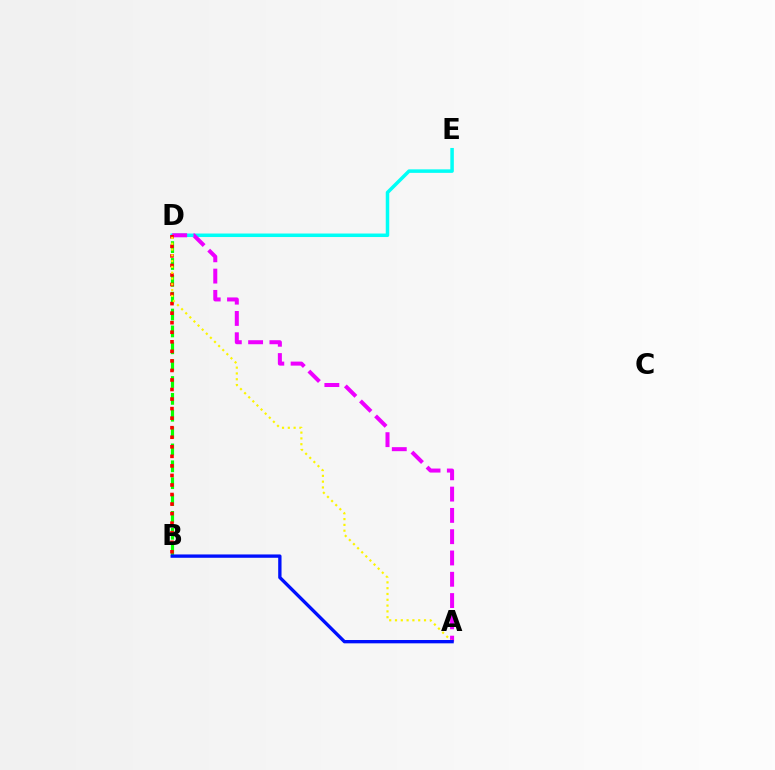{('D', 'E'): [{'color': '#00fff6', 'line_style': 'solid', 'thickness': 2.53}], ('B', 'D'): [{'color': '#08ff00', 'line_style': 'dashed', 'thickness': 2.29}, {'color': '#ff0000', 'line_style': 'dotted', 'thickness': 2.59}], ('A', 'D'): [{'color': '#ee00ff', 'line_style': 'dashed', 'thickness': 2.89}, {'color': '#fcf500', 'line_style': 'dotted', 'thickness': 1.58}], ('A', 'B'): [{'color': '#0010ff', 'line_style': 'solid', 'thickness': 2.4}]}